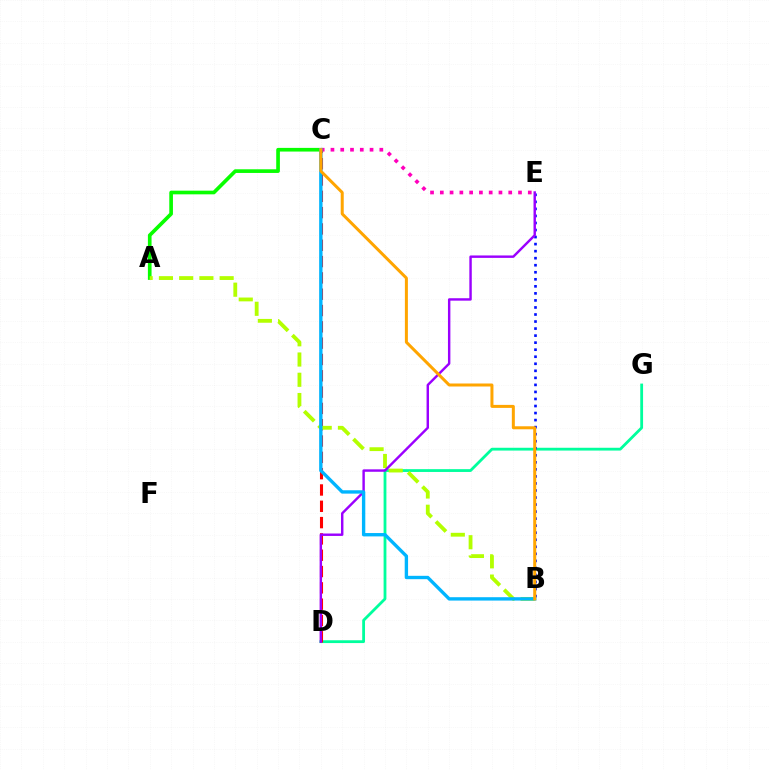{('A', 'C'): [{'color': '#08ff00', 'line_style': 'solid', 'thickness': 2.64}], ('D', 'G'): [{'color': '#00ff9d', 'line_style': 'solid', 'thickness': 2.02}], ('C', 'E'): [{'color': '#ff00bd', 'line_style': 'dotted', 'thickness': 2.66}], ('B', 'E'): [{'color': '#0010ff', 'line_style': 'dotted', 'thickness': 1.91}], ('C', 'D'): [{'color': '#ff0000', 'line_style': 'dashed', 'thickness': 2.22}], ('A', 'B'): [{'color': '#b3ff00', 'line_style': 'dashed', 'thickness': 2.75}], ('D', 'E'): [{'color': '#9b00ff', 'line_style': 'solid', 'thickness': 1.75}], ('B', 'C'): [{'color': '#00b5ff', 'line_style': 'solid', 'thickness': 2.42}, {'color': '#ffa500', 'line_style': 'solid', 'thickness': 2.16}]}